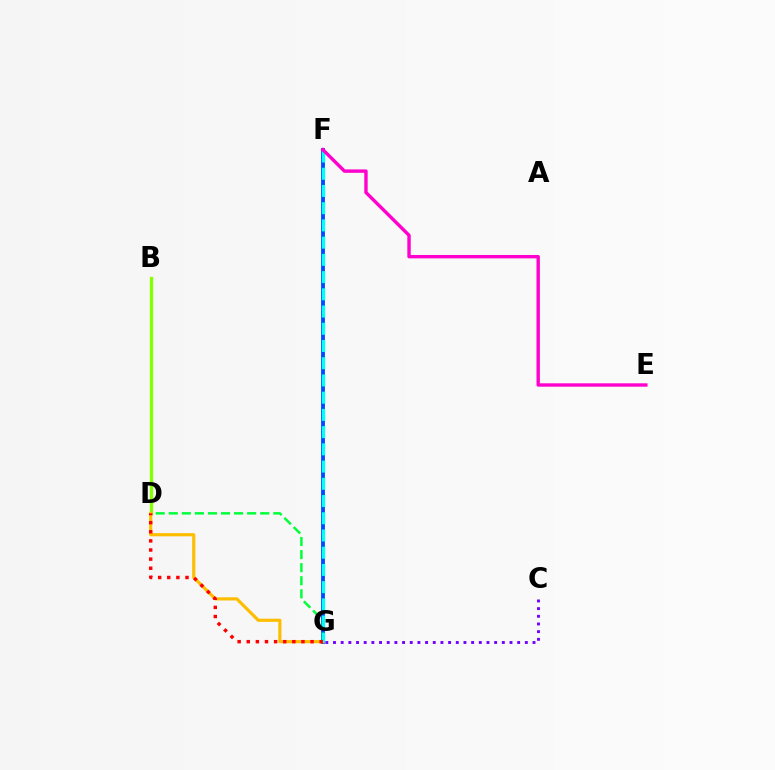{('F', 'G'): [{'color': '#004bff', 'line_style': 'solid', 'thickness': 2.77}, {'color': '#00fff6', 'line_style': 'dashed', 'thickness': 2.34}], ('D', 'G'): [{'color': '#00ff39', 'line_style': 'dashed', 'thickness': 1.78}, {'color': '#ffbd00', 'line_style': 'solid', 'thickness': 2.28}, {'color': '#ff0000', 'line_style': 'dotted', 'thickness': 2.48}], ('B', 'D'): [{'color': '#84ff00', 'line_style': 'solid', 'thickness': 2.38}], ('E', 'F'): [{'color': '#ff00cf', 'line_style': 'solid', 'thickness': 2.44}], ('C', 'G'): [{'color': '#7200ff', 'line_style': 'dotted', 'thickness': 2.08}]}